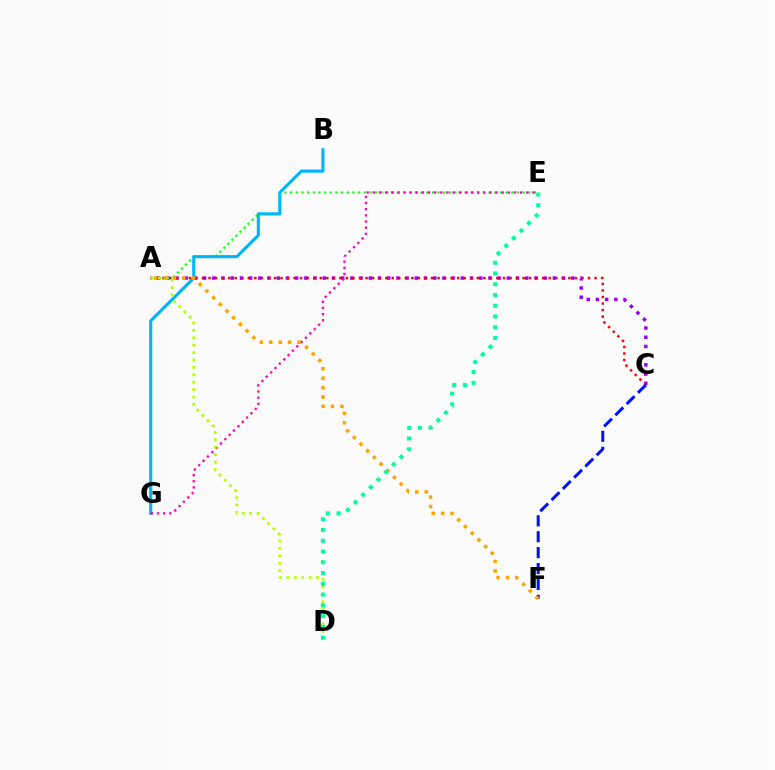{('A', 'C'): [{'color': '#9b00ff', 'line_style': 'dotted', 'thickness': 2.5}, {'color': '#ff0000', 'line_style': 'dotted', 'thickness': 1.78}], ('A', 'E'): [{'color': '#08ff00', 'line_style': 'dotted', 'thickness': 1.54}], ('B', 'G'): [{'color': '#00b5ff', 'line_style': 'solid', 'thickness': 2.25}], ('E', 'G'): [{'color': '#ff00bd', 'line_style': 'dotted', 'thickness': 1.67}], ('C', 'F'): [{'color': '#0010ff', 'line_style': 'dashed', 'thickness': 2.16}], ('A', 'D'): [{'color': '#b3ff00', 'line_style': 'dotted', 'thickness': 2.01}], ('A', 'F'): [{'color': '#ffa500', 'line_style': 'dotted', 'thickness': 2.57}], ('D', 'E'): [{'color': '#00ff9d', 'line_style': 'dotted', 'thickness': 2.92}]}